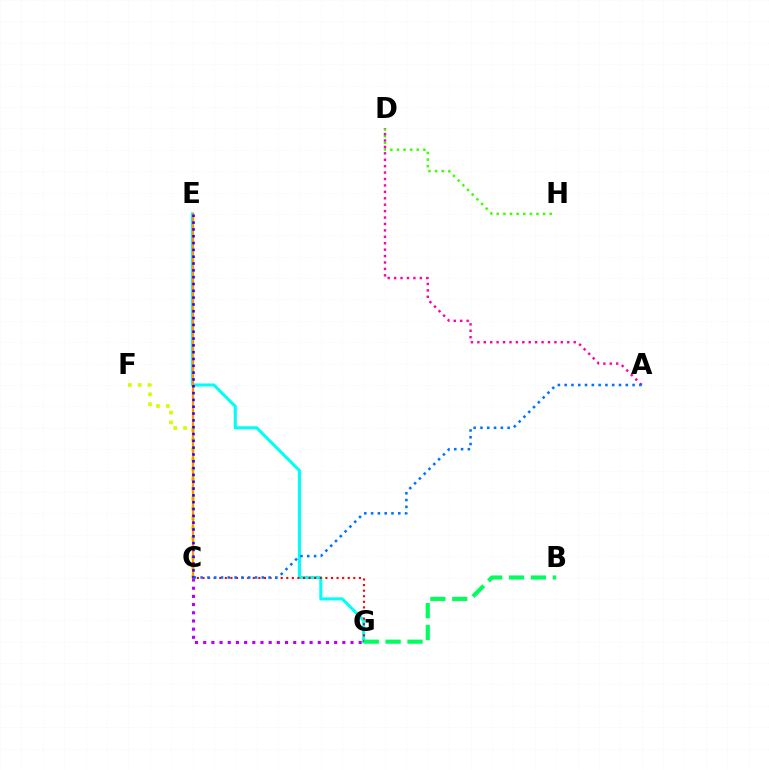{('D', 'H'): [{'color': '#3dff00', 'line_style': 'dotted', 'thickness': 1.8}], ('A', 'D'): [{'color': '#ff00ac', 'line_style': 'dotted', 'thickness': 1.74}], ('E', 'G'): [{'color': '#00fff6', 'line_style': 'solid', 'thickness': 2.22}], ('C', 'F'): [{'color': '#d1ff00', 'line_style': 'dotted', 'thickness': 2.67}], ('C', 'G'): [{'color': '#b900ff', 'line_style': 'dotted', 'thickness': 2.22}, {'color': '#ff0000', 'line_style': 'dotted', 'thickness': 1.52}], ('C', 'E'): [{'color': '#ff9400', 'line_style': 'solid', 'thickness': 1.61}, {'color': '#2500ff', 'line_style': 'dotted', 'thickness': 1.85}], ('A', 'C'): [{'color': '#0074ff', 'line_style': 'dotted', 'thickness': 1.85}], ('B', 'G'): [{'color': '#00ff5c', 'line_style': 'dashed', 'thickness': 2.97}]}